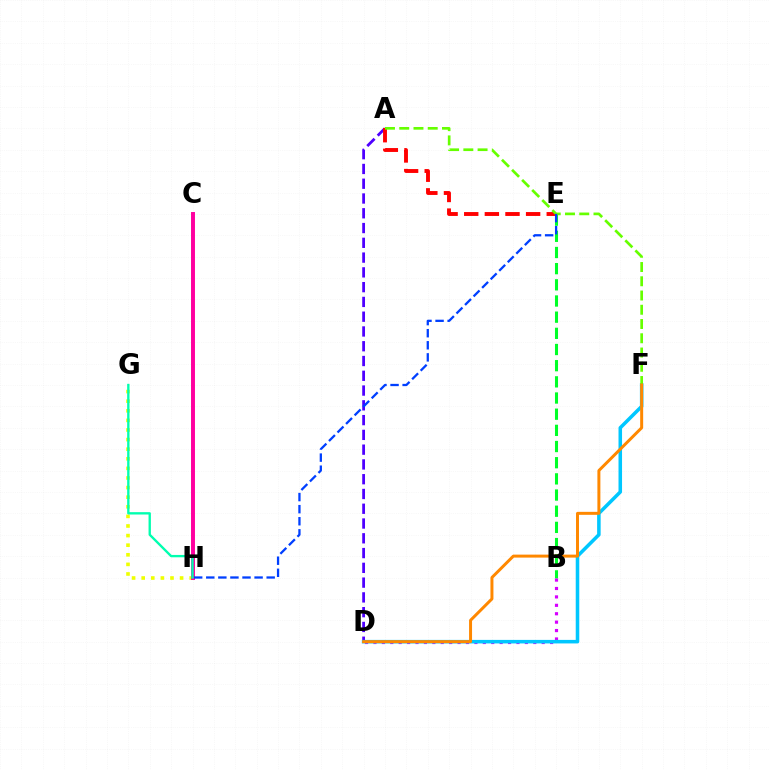{('A', 'D'): [{'color': '#4f00ff', 'line_style': 'dashed', 'thickness': 2.01}], ('B', 'E'): [{'color': '#00ff27', 'line_style': 'dashed', 'thickness': 2.2}], ('A', 'E'): [{'color': '#ff0000', 'line_style': 'dashed', 'thickness': 2.8}], ('B', 'D'): [{'color': '#d600ff', 'line_style': 'dotted', 'thickness': 2.29}], ('G', 'H'): [{'color': '#eeff00', 'line_style': 'dotted', 'thickness': 2.61}, {'color': '#00ffaf', 'line_style': 'solid', 'thickness': 1.69}], ('C', 'H'): [{'color': '#ff00a0', 'line_style': 'solid', 'thickness': 2.84}], ('D', 'F'): [{'color': '#00c7ff', 'line_style': 'solid', 'thickness': 2.55}, {'color': '#ff8800', 'line_style': 'solid', 'thickness': 2.15}], ('A', 'F'): [{'color': '#66ff00', 'line_style': 'dashed', 'thickness': 1.94}], ('E', 'H'): [{'color': '#003fff', 'line_style': 'dashed', 'thickness': 1.64}]}